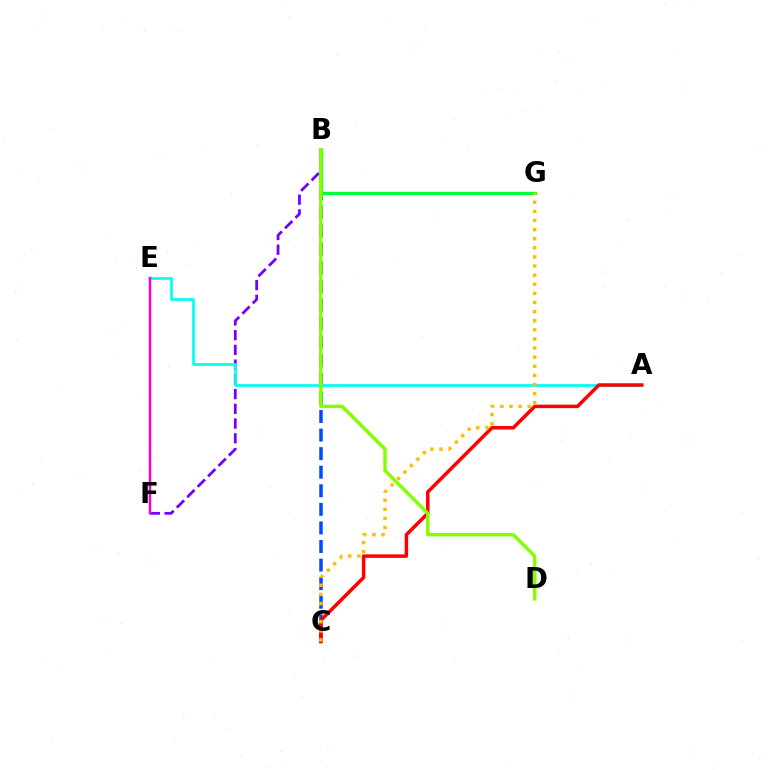{('B', 'C'): [{'color': '#004bff', 'line_style': 'dashed', 'thickness': 2.52}], ('B', 'F'): [{'color': '#7200ff', 'line_style': 'dashed', 'thickness': 2.0}], ('A', 'E'): [{'color': '#00fff6', 'line_style': 'solid', 'thickness': 1.94}], ('A', 'C'): [{'color': '#ff0000', 'line_style': 'solid', 'thickness': 2.51}], ('E', 'F'): [{'color': '#ff00cf', 'line_style': 'solid', 'thickness': 1.78}], ('B', 'G'): [{'color': '#00ff39', 'line_style': 'solid', 'thickness': 2.4}], ('C', 'G'): [{'color': '#ffbd00', 'line_style': 'dotted', 'thickness': 2.48}], ('B', 'D'): [{'color': '#84ff00', 'line_style': 'solid', 'thickness': 2.47}]}